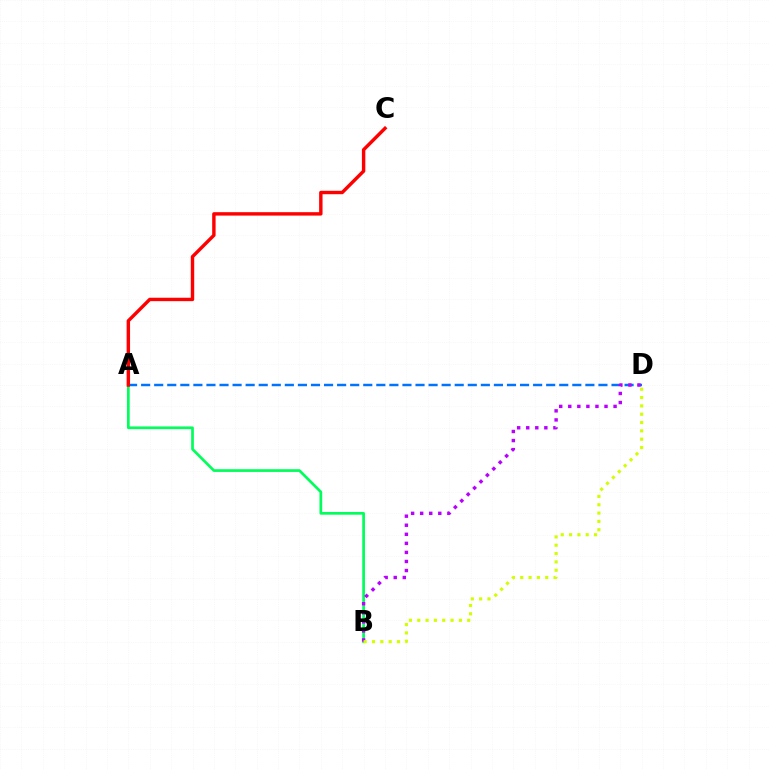{('A', 'D'): [{'color': '#0074ff', 'line_style': 'dashed', 'thickness': 1.78}], ('A', 'B'): [{'color': '#00ff5c', 'line_style': 'solid', 'thickness': 1.95}], ('B', 'D'): [{'color': '#b900ff', 'line_style': 'dotted', 'thickness': 2.46}, {'color': '#d1ff00', 'line_style': 'dotted', 'thickness': 2.26}], ('A', 'C'): [{'color': '#ff0000', 'line_style': 'solid', 'thickness': 2.46}]}